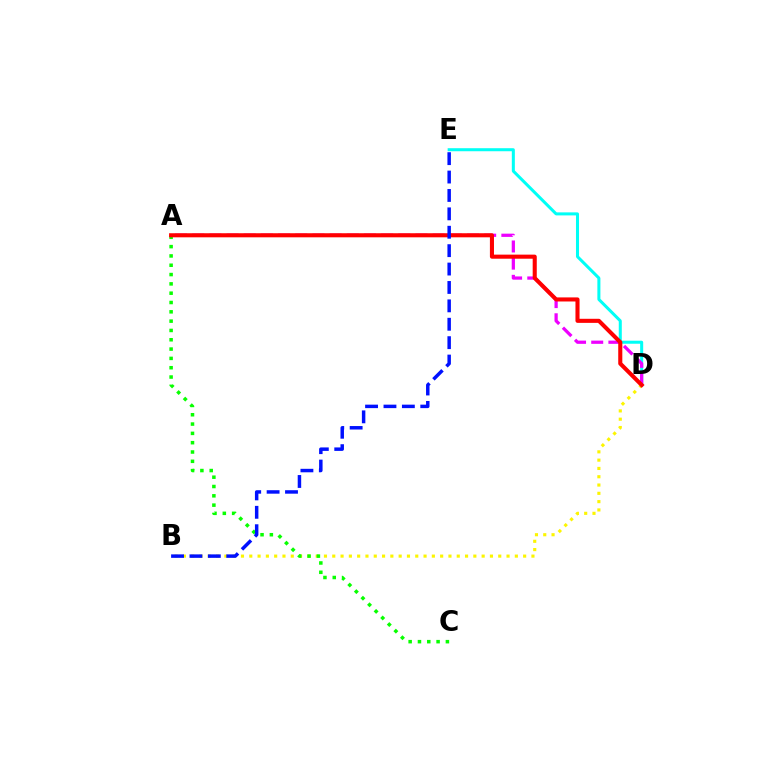{('B', 'D'): [{'color': '#fcf500', 'line_style': 'dotted', 'thickness': 2.25}], ('D', 'E'): [{'color': '#00fff6', 'line_style': 'solid', 'thickness': 2.18}], ('A', 'D'): [{'color': '#ee00ff', 'line_style': 'dashed', 'thickness': 2.33}, {'color': '#ff0000', 'line_style': 'solid', 'thickness': 2.94}], ('A', 'C'): [{'color': '#08ff00', 'line_style': 'dotted', 'thickness': 2.53}], ('B', 'E'): [{'color': '#0010ff', 'line_style': 'dashed', 'thickness': 2.5}]}